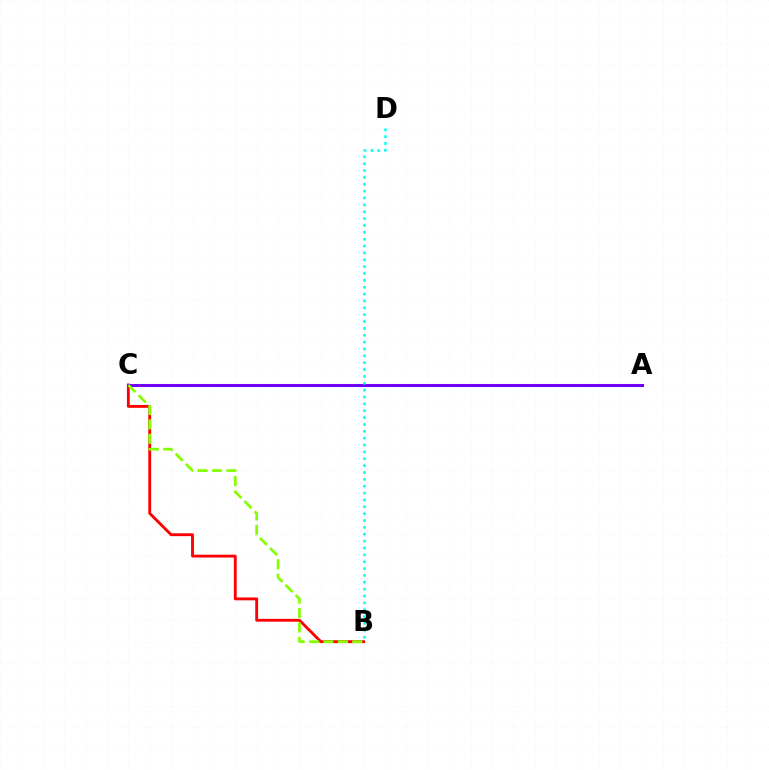{('B', 'C'): [{'color': '#ff0000', 'line_style': 'solid', 'thickness': 2.05}, {'color': '#84ff00', 'line_style': 'dashed', 'thickness': 1.96}], ('A', 'C'): [{'color': '#7200ff', 'line_style': 'solid', 'thickness': 2.2}], ('B', 'D'): [{'color': '#00fff6', 'line_style': 'dotted', 'thickness': 1.86}]}